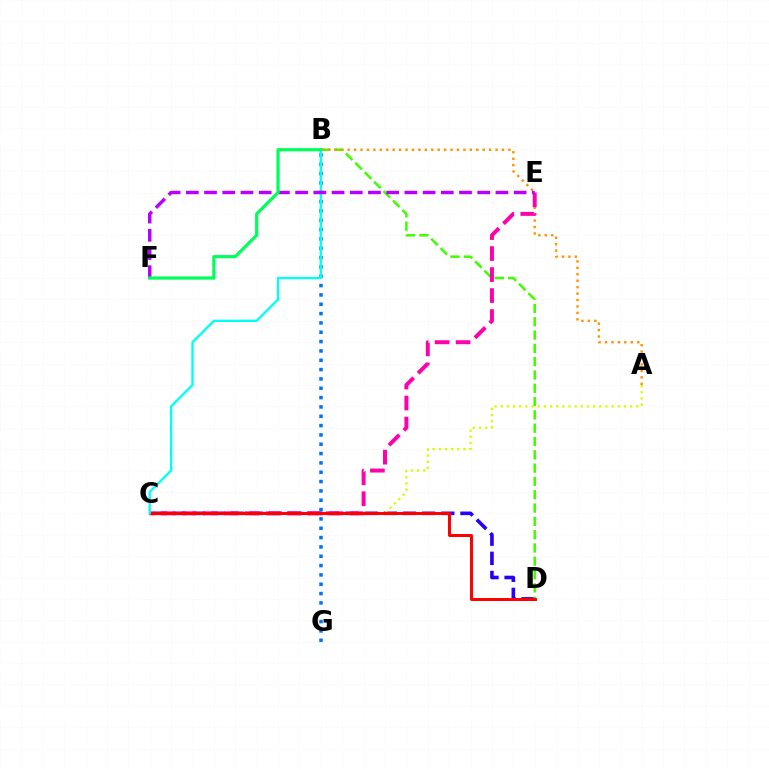{('C', 'D'): [{'color': '#2500ff', 'line_style': 'dashed', 'thickness': 2.6}, {'color': '#ff0000', 'line_style': 'solid', 'thickness': 2.14}], ('B', 'D'): [{'color': '#3dff00', 'line_style': 'dashed', 'thickness': 1.81}], ('A', 'C'): [{'color': '#d1ff00', 'line_style': 'dotted', 'thickness': 1.67}], ('A', 'B'): [{'color': '#ff9400', 'line_style': 'dotted', 'thickness': 1.75}], ('C', 'E'): [{'color': '#ff00ac', 'line_style': 'dashed', 'thickness': 2.85}], ('B', 'G'): [{'color': '#0074ff', 'line_style': 'dotted', 'thickness': 2.54}], ('B', 'C'): [{'color': '#00fff6', 'line_style': 'solid', 'thickness': 1.68}], ('E', 'F'): [{'color': '#b900ff', 'line_style': 'dashed', 'thickness': 2.47}], ('B', 'F'): [{'color': '#00ff5c', 'line_style': 'solid', 'thickness': 2.32}]}